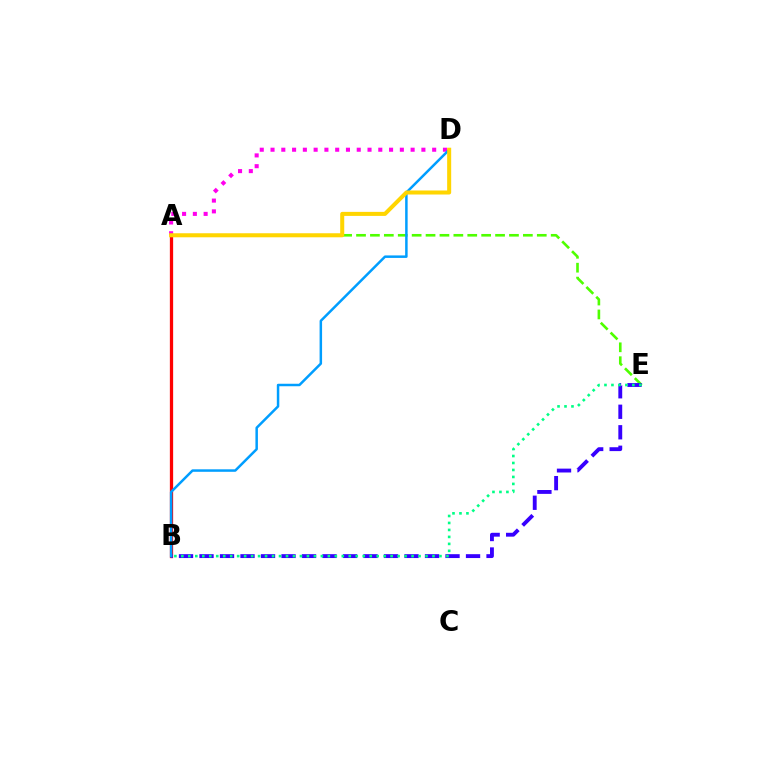{('A', 'E'): [{'color': '#4fff00', 'line_style': 'dashed', 'thickness': 1.89}], ('A', 'D'): [{'color': '#ff00ed', 'line_style': 'dotted', 'thickness': 2.93}, {'color': '#ffd500', 'line_style': 'solid', 'thickness': 2.9}], ('A', 'B'): [{'color': '#ff0000', 'line_style': 'solid', 'thickness': 2.36}], ('B', 'E'): [{'color': '#3700ff', 'line_style': 'dashed', 'thickness': 2.79}, {'color': '#00ff86', 'line_style': 'dotted', 'thickness': 1.9}], ('B', 'D'): [{'color': '#009eff', 'line_style': 'solid', 'thickness': 1.8}]}